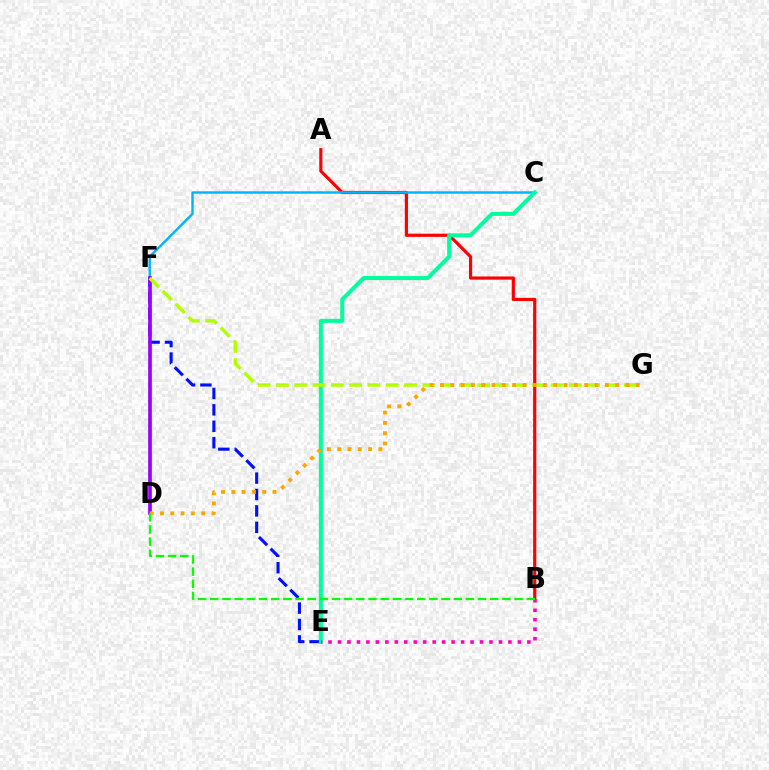{('A', 'B'): [{'color': '#ff0000', 'line_style': 'solid', 'thickness': 2.28}], ('C', 'F'): [{'color': '#00b5ff', 'line_style': 'solid', 'thickness': 1.74}], ('E', 'F'): [{'color': '#0010ff', 'line_style': 'dashed', 'thickness': 2.23}], ('C', 'E'): [{'color': '#00ff9d', 'line_style': 'solid', 'thickness': 2.9}], ('D', 'F'): [{'color': '#9b00ff', 'line_style': 'solid', 'thickness': 2.66}], ('F', 'G'): [{'color': '#b3ff00', 'line_style': 'dashed', 'thickness': 2.49}], ('D', 'G'): [{'color': '#ffa500', 'line_style': 'dotted', 'thickness': 2.8}], ('B', 'E'): [{'color': '#ff00bd', 'line_style': 'dotted', 'thickness': 2.57}], ('B', 'D'): [{'color': '#08ff00', 'line_style': 'dashed', 'thickness': 1.65}]}